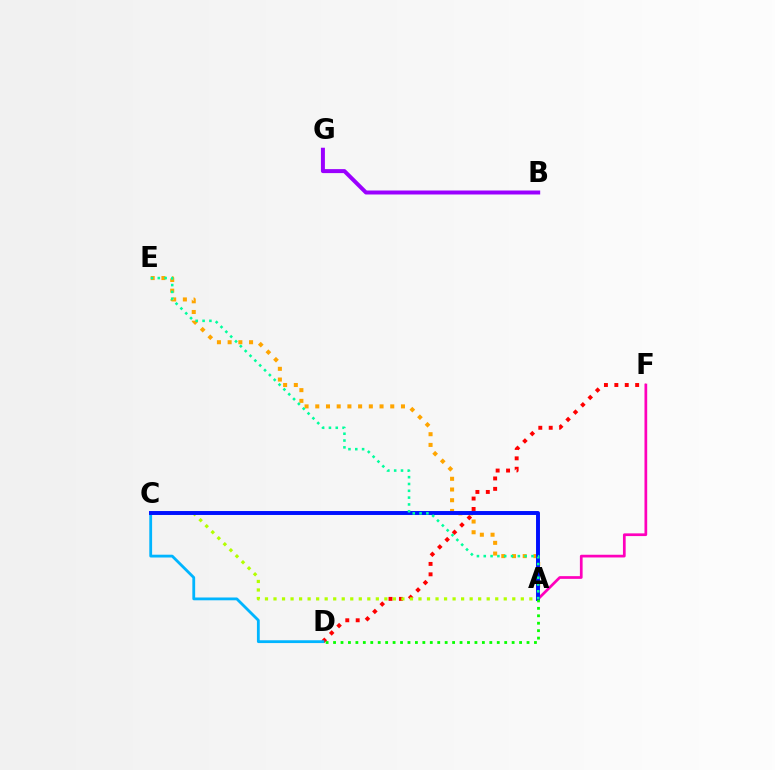{('B', 'G'): [{'color': '#9b00ff', 'line_style': 'solid', 'thickness': 2.86}], ('D', 'F'): [{'color': '#ff0000', 'line_style': 'dotted', 'thickness': 2.83}], ('C', 'D'): [{'color': '#00b5ff', 'line_style': 'solid', 'thickness': 2.02}], ('A', 'C'): [{'color': '#b3ff00', 'line_style': 'dotted', 'thickness': 2.32}, {'color': '#0010ff', 'line_style': 'solid', 'thickness': 2.83}], ('A', 'E'): [{'color': '#ffa500', 'line_style': 'dotted', 'thickness': 2.91}, {'color': '#00ff9d', 'line_style': 'dotted', 'thickness': 1.85}], ('A', 'F'): [{'color': '#ff00bd', 'line_style': 'solid', 'thickness': 1.95}], ('A', 'D'): [{'color': '#08ff00', 'line_style': 'dotted', 'thickness': 2.02}]}